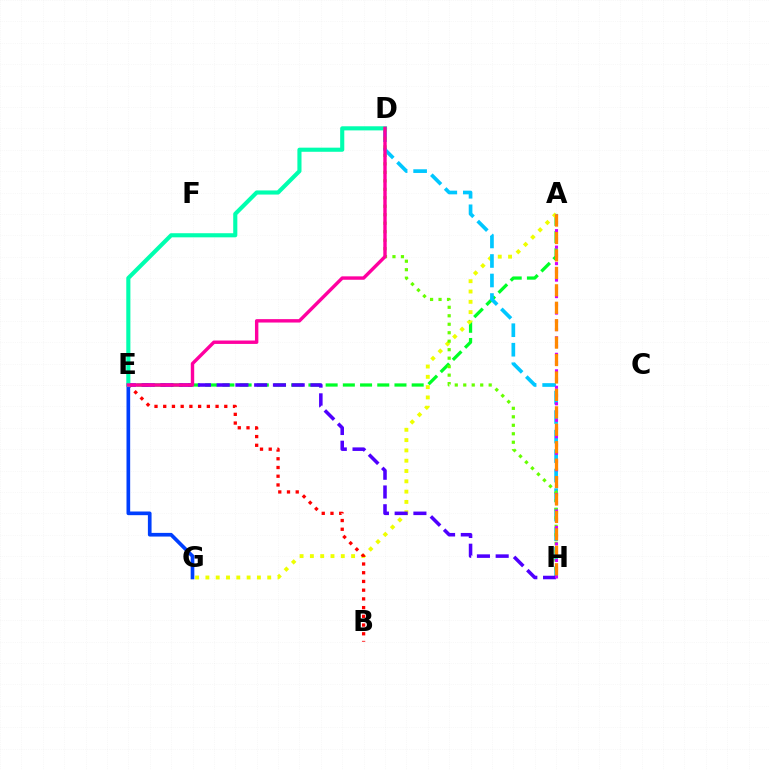{('A', 'E'): [{'color': '#00ff27', 'line_style': 'dashed', 'thickness': 2.34}], ('A', 'G'): [{'color': '#eeff00', 'line_style': 'dotted', 'thickness': 2.8}], ('D', 'H'): [{'color': '#00c7ff', 'line_style': 'dashed', 'thickness': 2.65}, {'color': '#66ff00', 'line_style': 'dotted', 'thickness': 2.3}], ('B', 'E'): [{'color': '#ff0000', 'line_style': 'dotted', 'thickness': 2.37}], ('E', 'G'): [{'color': '#003fff', 'line_style': 'solid', 'thickness': 2.64}], ('E', 'H'): [{'color': '#4f00ff', 'line_style': 'dashed', 'thickness': 2.55}], ('D', 'E'): [{'color': '#00ffaf', 'line_style': 'solid', 'thickness': 2.96}, {'color': '#ff00a0', 'line_style': 'solid', 'thickness': 2.45}], ('A', 'H'): [{'color': '#d600ff', 'line_style': 'dotted', 'thickness': 2.24}, {'color': '#ff8800', 'line_style': 'dashed', 'thickness': 2.37}]}